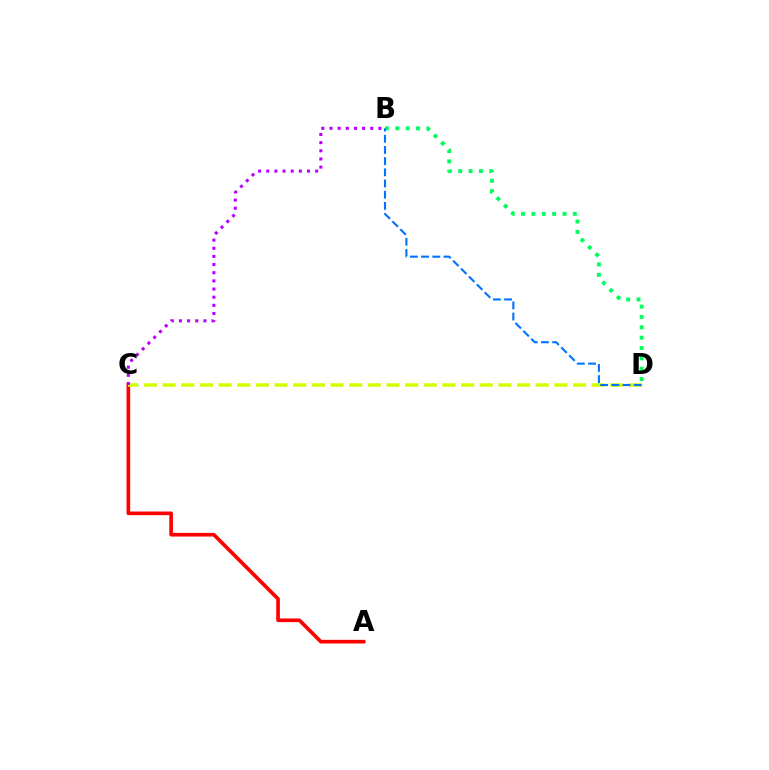{('A', 'C'): [{'color': '#ff0000', 'line_style': 'solid', 'thickness': 2.63}], ('C', 'D'): [{'color': '#d1ff00', 'line_style': 'dashed', 'thickness': 2.53}], ('B', 'C'): [{'color': '#b900ff', 'line_style': 'dotted', 'thickness': 2.22}], ('B', 'D'): [{'color': '#00ff5c', 'line_style': 'dotted', 'thickness': 2.81}, {'color': '#0074ff', 'line_style': 'dashed', 'thickness': 1.52}]}